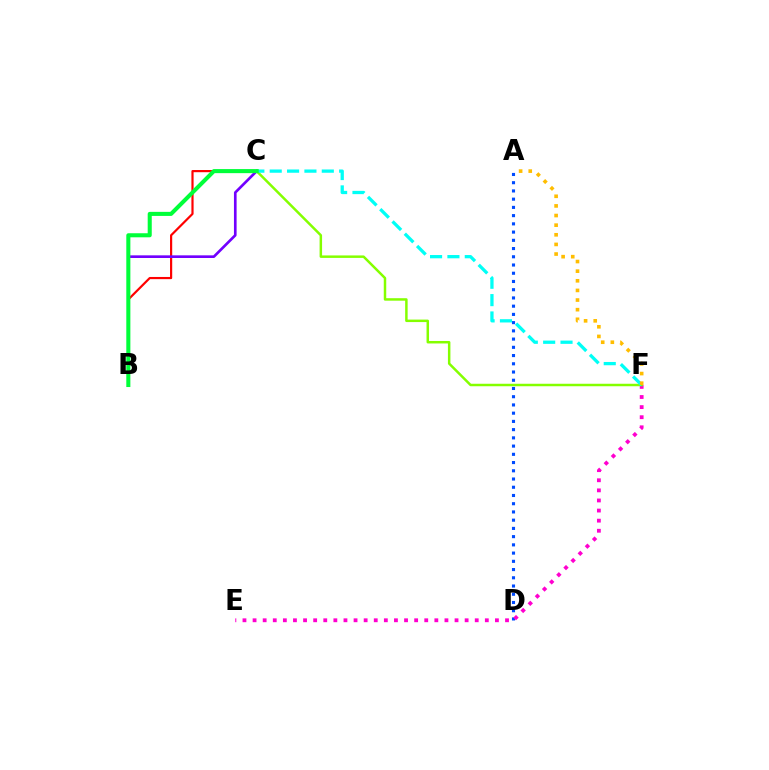{('A', 'D'): [{'color': '#004bff', 'line_style': 'dotted', 'thickness': 2.24}], ('B', 'C'): [{'color': '#ff0000', 'line_style': 'solid', 'thickness': 1.57}, {'color': '#7200ff', 'line_style': 'solid', 'thickness': 1.91}, {'color': '#00ff39', 'line_style': 'solid', 'thickness': 2.93}], ('E', 'F'): [{'color': '#ff00cf', 'line_style': 'dotted', 'thickness': 2.74}], ('C', 'F'): [{'color': '#84ff00', 'line_style': 'solid', 'thickness': 1.79}, {'color': '#00fff6', 'line_style': 'dashed', 'thickness': 2.36}], ('A', 'F'): [{'color': '#ffbd00', 'line_style': 'dotted', 'thickness': 2.62}]}